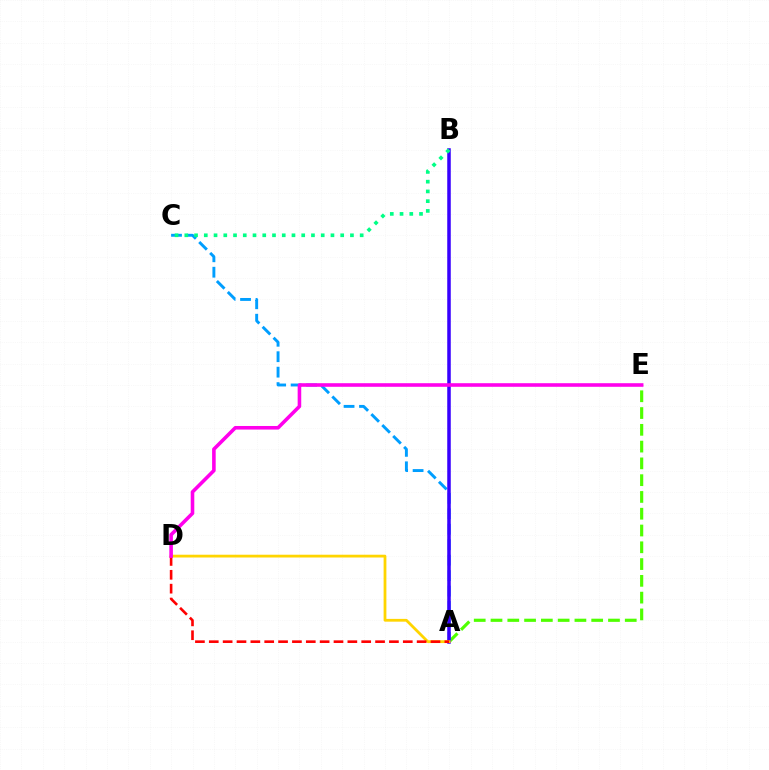{('A', 'E'): [{'color': '#4fff00', 'line_style': 'dashed', 'thickness': 2.28}], ('A', 'C'): [{'color': '#009eff', 'line_style': 'dashed', 'thickness': 2.1}], ('A', 'B'): [{'color': '#3700ff', 'line_style': 'solid', 'thickness': 2.53}], ('B', 'C'): [{'color': '#00ff86', 'line_style': 'dotted', 'thickness': 2.65}], ('A', 'D'): [{'color': '#ffd500', 'line_style': 'solid', 'thickness': 2.0}, {'color': '#ff0000', 'line_style': 'dashed', 'thickness': 1.88}], ('D', 'E'): [{'color': '#ff00ed', 'line_style': 'solid', 'thickness': 2.58}]}